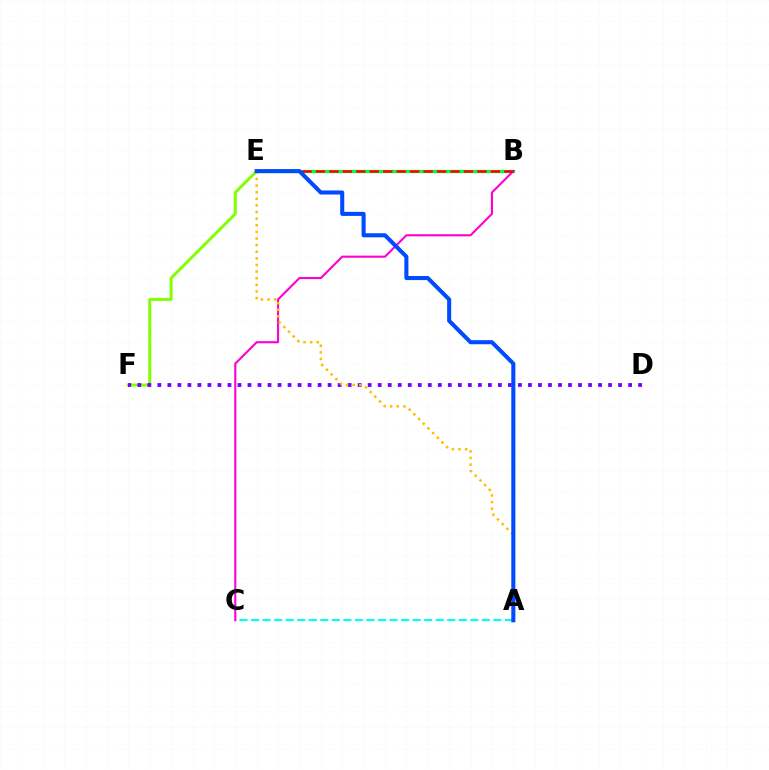{('B', 'E'): [{'color': '#00ff39', 'line_style': 'solid', 'thickness': 2.33}, {'color': '#ff0000', 'line_style': 'dashed', 'thickness': 1.83}], ('A', 'C'): [{'color': '#00fff6', 'line_style': 'dashed', 'thickness': 1.57}], ('E', 'F'): [{'color': '#84ff00', 'line_style': 'solid', 'thickness': 2.16}], ('B', 'C'): [{'color': '#ff00cf', 'line_style': 'solid', 'thickness': 1.52}], ('D', 'F'): [{'color': '#7200ff', 'line_style': 'dotted', 'thickness': 2.72}], ('A', 'E'): [{'color': '#ffbd00', 'line_style': 'dotted', 'thickness': 1.8}, {'color': '#004bff', 'line_style': 'solid', 'thickness': 2.92}]}